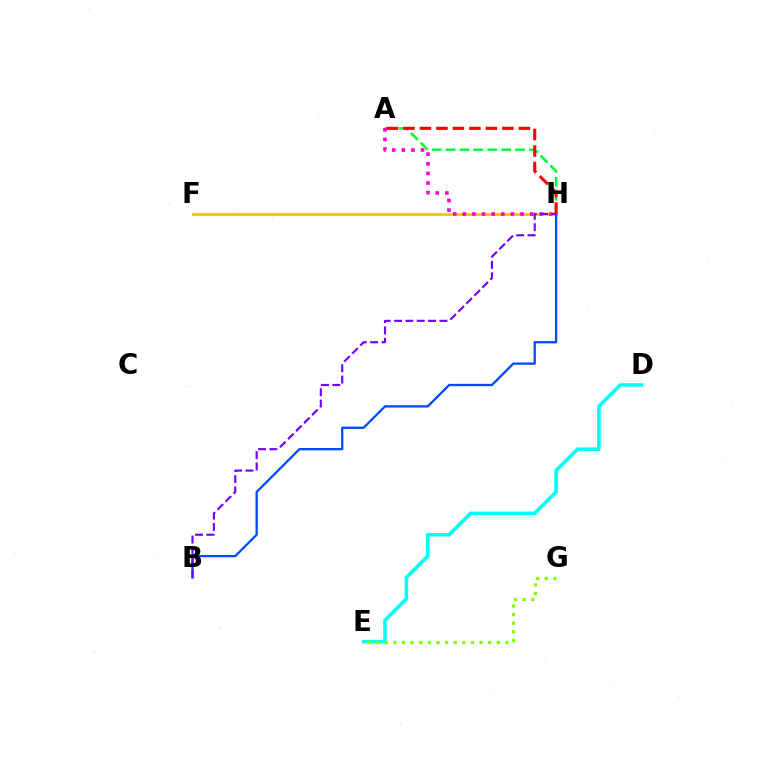{('F', 'H'): [{'color': '#ffbd00', 'line_style': 'solid', 'thickness': 1.95}], ('D', 'E'): [{'color': '#00fff6', 'line_style': 'solid', 'thickness': 2.55}], ('A', 'H'): [{'color': '#00ff39', 'line_style': 'dashed', 'thickness': 1.89}, {'color': '#ff00cf', 'line_style': 'dotted', 'thickness': 2.61}, {'color': '#ff0000', 'line_style': 'dashed', 'thickness': 2.24}], ('E', 'G'): [{'color': '#84ff00', 'line_style': 'dotted', 'thickness': 2.34}], ('B', 'H'): [{'color': '#004bff', 'line_style': 'solid', 'thickness': 1.65}, {'color': '#7200ff', 'line_style': 'dashed', 'thickness': 1.54}]}